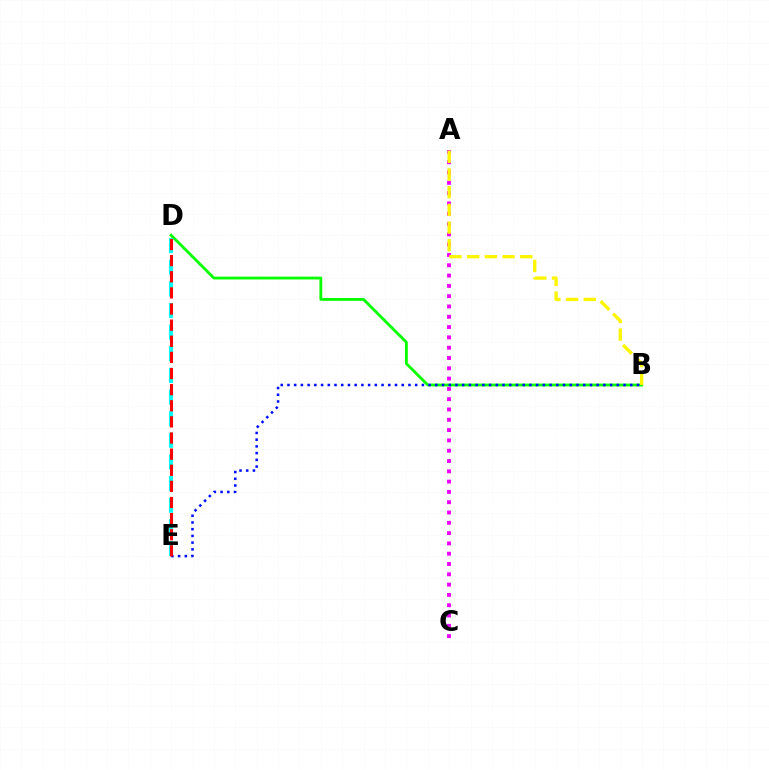{('A', 'C'): [{'color': '#ee00ff', 'line_style': 'dotted', 'thickness': 2.8}], ('B', 'D'): [{'color': '#08ff00', 'line_style': 'solid', 'thickness': 2.04}], ('B', 'E'): [{'color': '#0010ff', 'line_style': 'dotted', 'thickness': 1.83}], ('A', 'B'): [{'color': '#fcf500', 'line_style': 'dashed', 'thickness': 2.41}], ('D', 'E'): [{'color': '#00fff6', 'line_style': 'dashed', 'thickness': 2.94}, {'color': '#ff0000', 'line_style': 'dashed', 'thickness': 2.19}]}